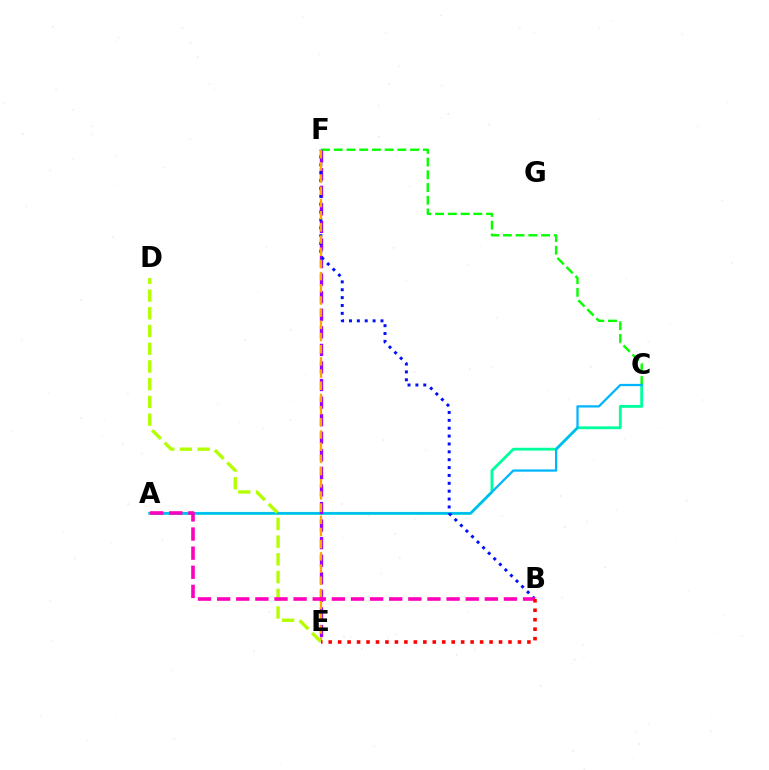{('A', 'C'): [{'color': '#00ff9d', 'line_style': 'solid', 'thickness': 2.04}, {'color': '#00b5ff', 'line_style': 'solid', 'thickness': 1.62}], ('C', 'F'): [{'color': '#08ff00', 'line_style': 'dashed', 'thickness': 1.73}], ('E', 'F'): [{'color': '#9b00ff', 'line_style': 'dashed', 'thickness': 2.39}, {'color': '#ffa500', 'line_style': 'dashed', 'thickness': 1.66}], ('B', 'F'): [{'color': '#0010ff', 'line_style': 'dotted', 'thickness': 2.14}], ('D', 'E'): [{'color': '#b3ff00', 'line_style': 'dashed', 'thickness': 2.41}], ('A', 'B'): [{'color': '#ff00bd', 'line_style': 'dashed', 'thickness': 2.6}], ('B', 'E'): [{'color': '#ff0000', 'line_style': 'dotted', 'thickness': 2.57}]}